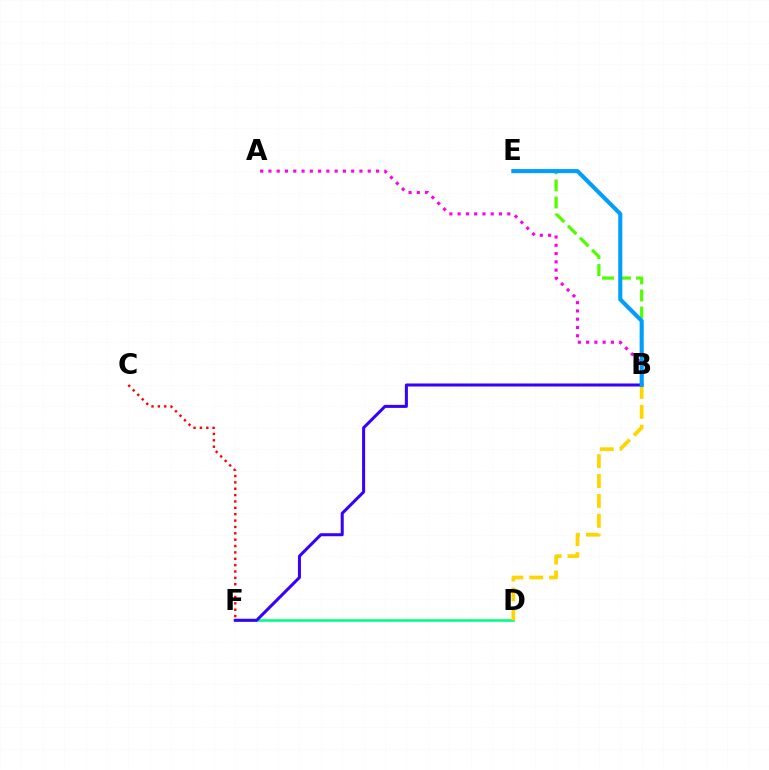{('B', 'E'): [{'color': '#4fff00', 'line_style': 'dashed', 'thickness': 2.32}, {'color': '#009eff', 'line_style': 'solid', 'thickness': 2.94}], ('D', 'F'): [{'color': '#00ff86', 'line_style': 'solid', 'thickness': 1.9}], ('A', 'B'): [{'color': '#ff00ed', 'line_style': 'dotted', 'thickness': 2.25}], ('B', 'D'): [{'color': '#ffd500', 'line_style': 'dashed', 'thickness': 2.7}], ('B', 'F'): [{'color': '#3700ff', 'line_style': 'solid', 'thickness': 2.18}], ('C', 'F'): [{'color': '#ff0000', 'line_style': 'dotted', 'thickness': 1.73}]}